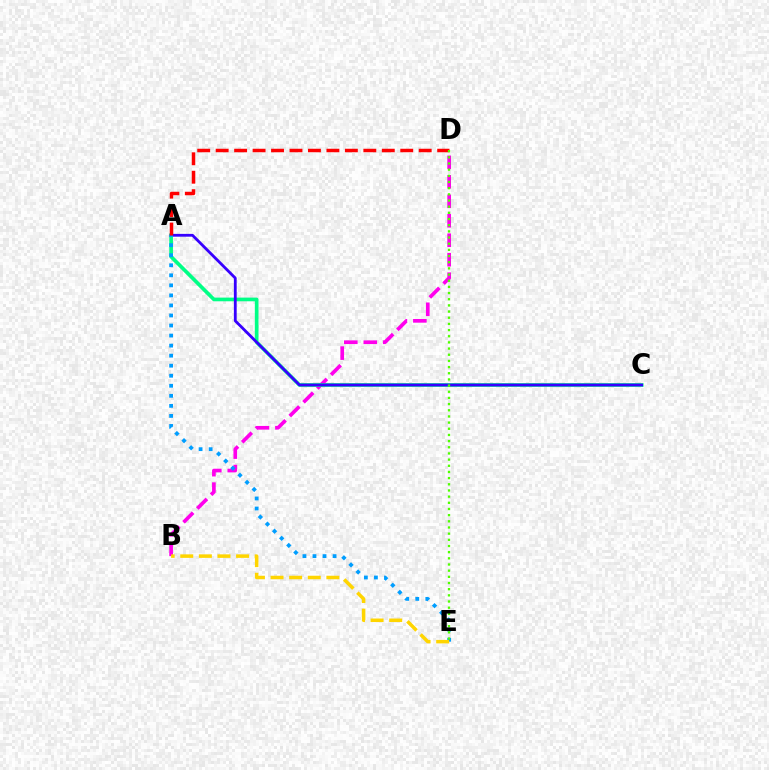{('B', 'D'): [{'color': '#ff00ed', 'line_style': 'dashed', 'thickness': 2.65}], ('A', 'C'): [{'color': '#00ff86', 'line_style': 'solid', 'thickness': 2.65}, {'color': '#3700ff', 'line_style': 'solid', 'thickness': 2.02}], ('A', 'E'): [{'color': '#009eff', 'line_style': 'dotted', 'thickness': 2.73}], ('A', 'D'): [{'color': '#ff0000', 'line_style': 'dashed', 'thickness': 2.51}], ('D', 'E'): [{'color': '#4fff00', 'line_style': 'dotted', 'thickness': 1.68}], ('B', 'E'): [{'color': '#ffd500', 'line_style': 'dashed', 'thickness': 2.53}]}